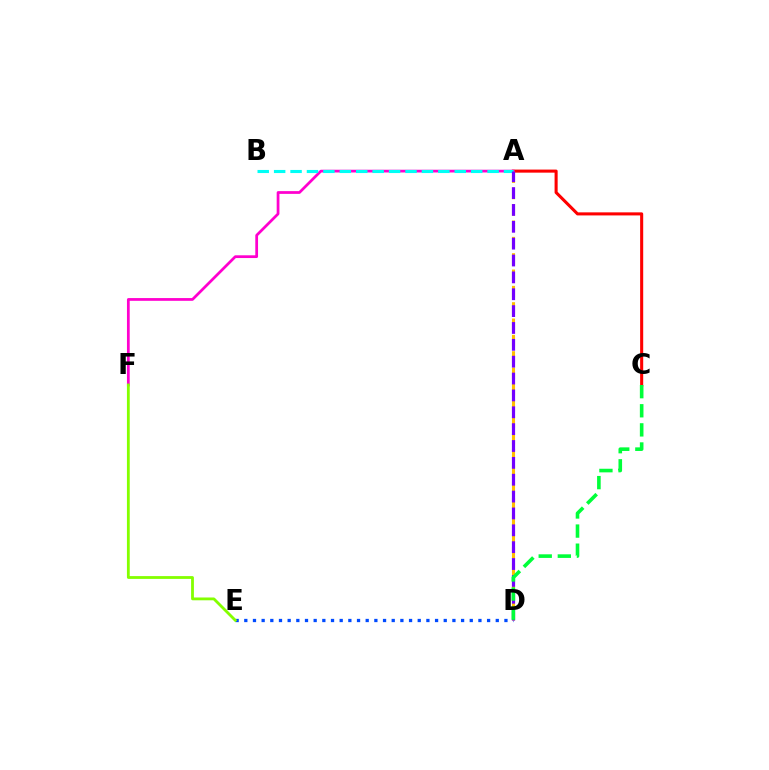{('D', 'E'): [{'color': '#004bff', 'line_style': 'dotted', 'thickness': 2.36}], ('A', 'C'): [{'color': '#ff0000', 'line_style': 'solid', 'thickness': 2.21}], ('A', 'F'): [{'color': '#ff00cf', 'line_style': 'solid', 'thickness': 1.98}], ('E', 'F'): [{'color': '#84ff00', 'line_style': 'solid', 'thickness': 2.02}], ('A', 'D'): [{'color': '#ffbd00', 'line_style': 'dashed', 'thickness': 2.22}, {'color': '#7200ff', 'line_style': 'dashed', 'thickness': 2.29}], ('A', 'B'): [{'color': '#00fff6', 'line_style': 'dashed', 'thickness': 2.23}], ('C', 'D'): [{'color': '#00ff39', 'line_style': 'dashed', 'thickness': 2.6}]}